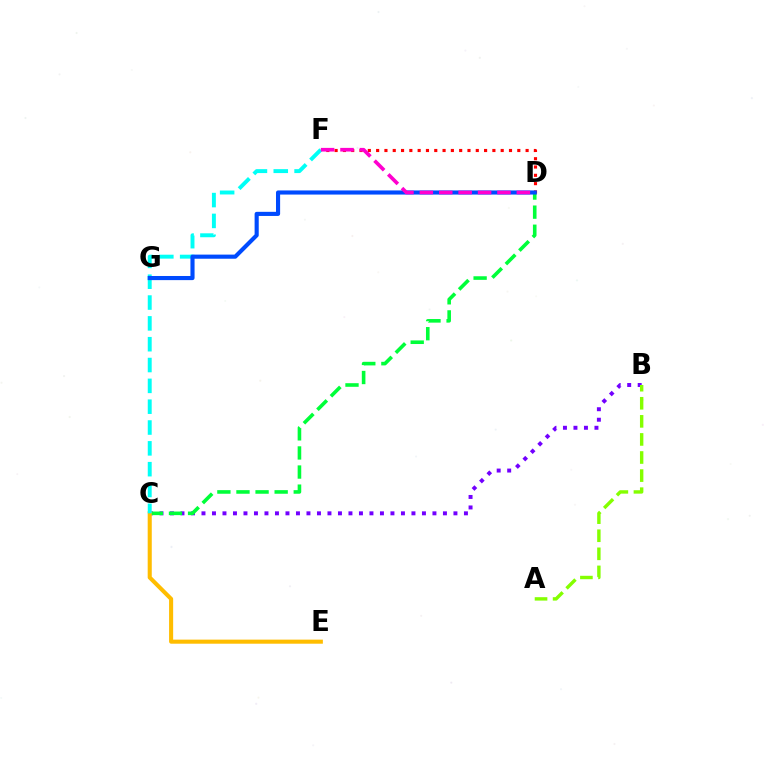{('B', 'C'): [{'color': '#7200ff', 'line_style': 'dotted', 'thickness': 2.85}], ('A', 'B'): [{'color': '#84ff00', 'line_style': 'dashed', 'thickness': 2.46}], ('C', 'D'): [{'color': '#00ff39', 'line_style': 'dashed', 'thickness': 2.59}], ('C', 'E'): [{'color': '#ffbd00', 'line_style': 'solid', 'thickness': 2.94}], ('D', 'F'): [{'color': '#ff0000', 'line_style': 'dotted', 'thickness': 2.26}, {'color': '#ff00cf', 'line_style': 'dashed', 'thickness': 2.64}], ('C', 'F'): [{'color': '#00fff6', 'line_style': 'dashed', 'thickness': 2.83}], ('D', 'G'): [{'color': '#004bff', 'line_style': 'solid', 'thickness': 2.97}]}